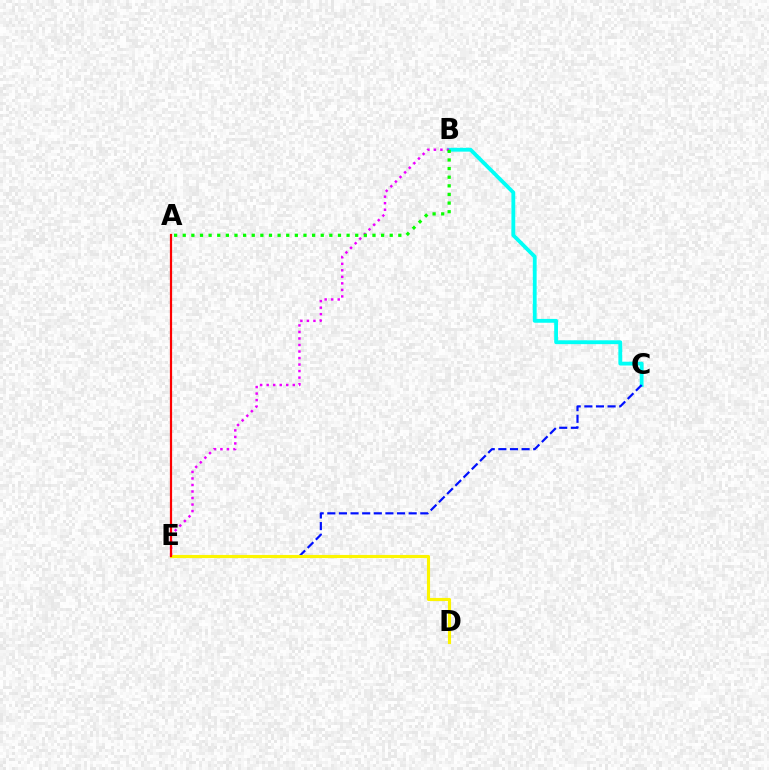{('B', 'C'): [{'color': '#00fff6', 'line_style': 'solid', 'thickness': 2.76}], ('C', 'E'): [{'color': '#0010ff', 'line_style': 'dashed', 'thickness': 1.58}], ('B', 'E'): [{'color': '#ee00ff', 'line_style': 'dotted', 'thickness': 1.77}], ('D', 'E'): [{'color': '#fcf500', 'line_style': 'solid', 'thickness': 2.24}], ('A', 'B'): [{'color': '#08ff00', 'line_style': 'dotted', 'thickness': 2.34}], ('A', 'E'): [{'color': '#ff0000', 'line_style': 'solid', 'thickness': 1.6}]}